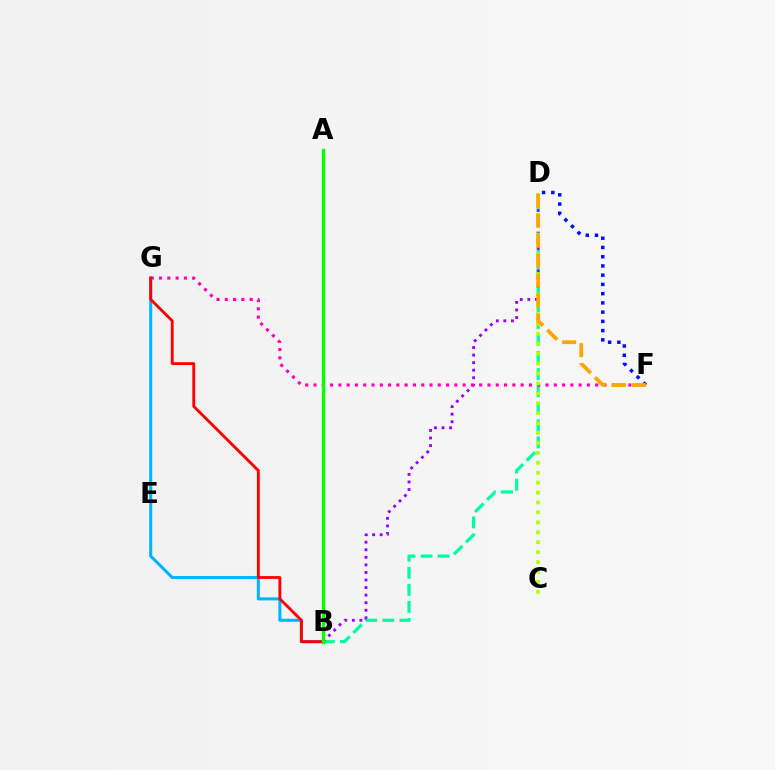{('B', 'G'): [{'color': '#00b5ff', 'line_style': 'solid', 'thickness': 2.19}, {'color': '#ff0000', 'line_style': 'solid', 'thickness': 2.05}], ('B', 'D'): [{'color': '#00ff9d', 'line_style': 'dashed', 'thickness': 2.32}, {'color': '#9b00ff', 'line_style': 'dotted', 'thickness': 2.05}], ('F', 'G'): [{'color': '#ff00bd', 'line_style': 'dotted', 'thickness': 2.25}], ('C', 'D'): [{'color': '#b3ff00', 'line_style': 'dotted', 'thickness': 2.7}], ('A', 'B'): [{'color': '#08ff00', 'line_style': 'solid', 'thickness': 2.42}], ('D', 'F'): [{'color': '#0010ff', 'line_style': 'dotted', 'thickness': 2.51}, {'color': '#ffa500', 'line_style': 'dashed', 'thickness': 2.71}]}